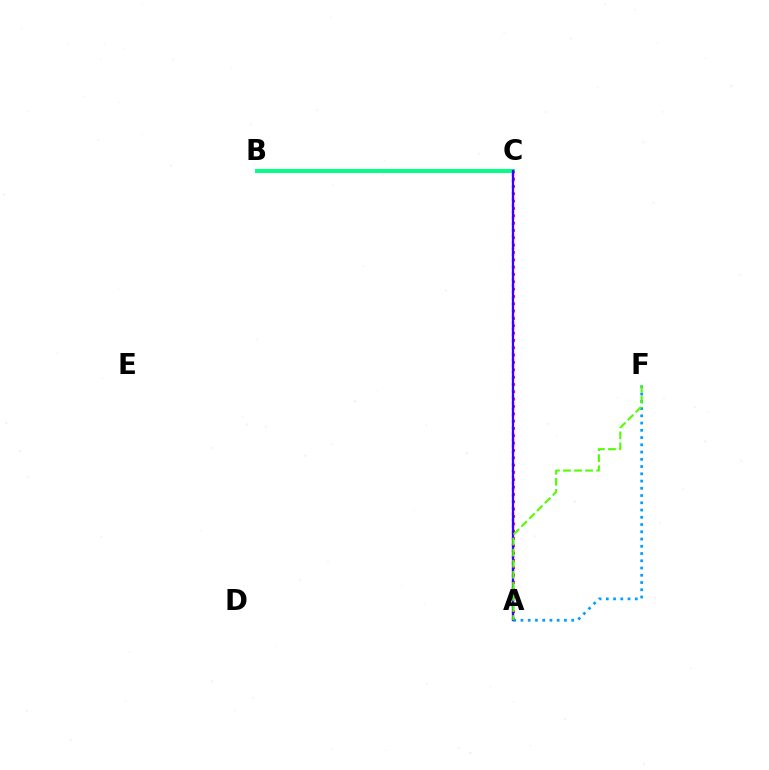{('B', 'C'): [{'color': '#ffd500', 'line_style': 'dotted', 'thickness': 1.98}, {'color': '#00ff86', 'line_style': 'solid', 'thickness': 2.85}], ('A', 'C'): [{'color': '#ff0000', 'line_style': 'dotted', 'thickness': 1.99}, {'color': '#ff00ed', 'line_style': 'dotted', 'thickness': 1.68}, {'color': '#3700ff', 'line_style': 'solid', 'thickness': 1.64}], ('A', 'F'): [{'color': '#009eff', 'line_style': 'dotted', 'thickness': 1.97}, {'color': '#4fff00', 'line_style': 'dashed', 'thickness': 1.5}]}